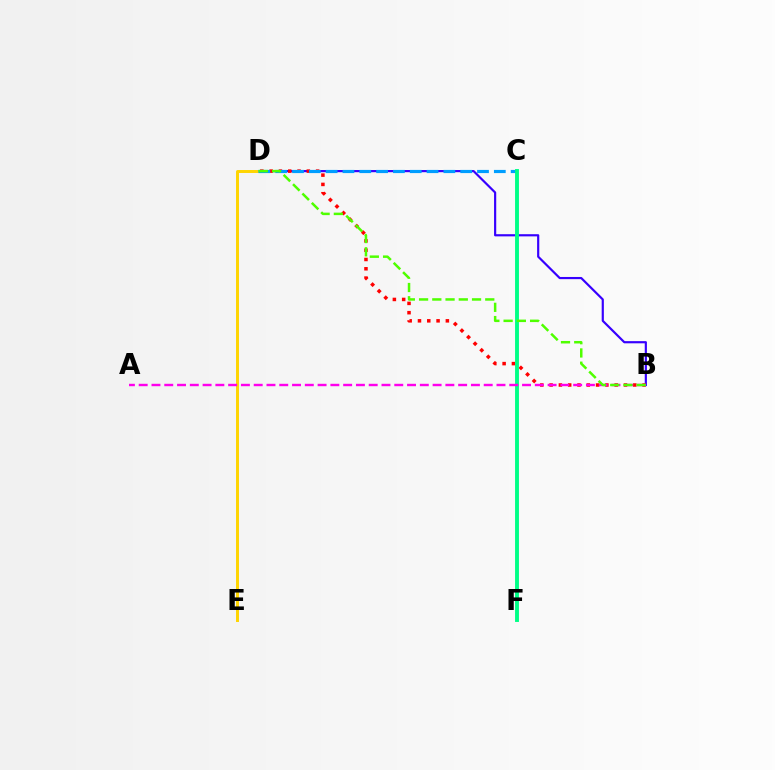{('B', 'D'): [{'color': '#3700ff', 'line_style': 'solid', 'thickness': 1.57}, {'color': '#ff0000', 'line_style': 'dotted', 'thickness': 2.53}, {'color': '#4fff00', 'line_style': 'dashed', 'thickness': 1.8}], ('D', 'E'): [{'color': '#ffd500', 'line_style': 'solid', 'thickness': 2.13}], ('C', 'D'): [{'color': '#009eff', 'line_style': 'dashed', 'thickness': 2.28}], ('C', 'F'): [{'color': '#00ff86', 'line_style': 'solid', 'thickness': 2.8}], ('A', 'B'): [{'color': '#ff00ed', 'line_style': 'dashed', 'thickness': 1.74}]}